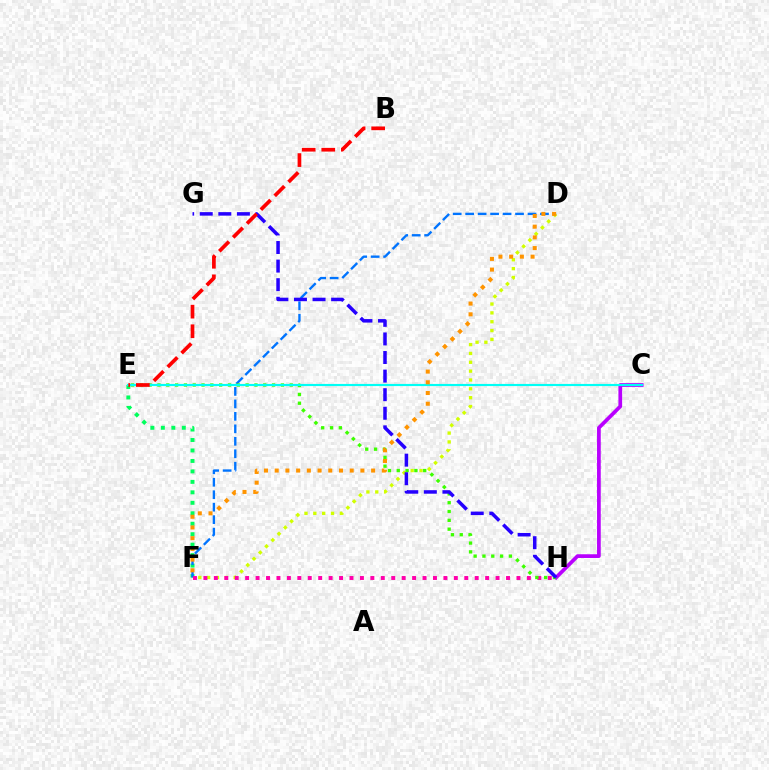{('D', 'F'): [{'color': '#d1ff00', 'line_style': 'dotted', 'thickness': 2.4}, {'color': '#0074ff', 'line_style': 'dashed', 'thickness': 1.69}, {'color': '#ff9400', 'line_style': 'dotted', 'thickness': 2.91}], ('E', 'F'): [{'color': '#00ff5c', 'line_style': 'dotted', 'thickness': 2.84}], ('C', 'H'): [{'color': '#b900ff', 'line_style': 'solid', 'thickness': 2.68}], ('F', 'H'): [{'color': '#ff00ac', 'line_style': 'dotted', 'thickness': 2.84}], ('E', 'H'): [{'color': '#3dff00', 'line_style': 'dotted', 'thickness': 2.4}], ('C', 'E'): [{'color': '#00fff6', 'line_style': 'solid', 'thickness': 1.55}], ('G', 'H'): [{'color': '#2500ff', 'line_style': 'dashed', 'thickness': 2.52}], ('B', 'E'): [{'color': '#ff0000', 'line_style': 'dashed', 'thickness': 2.66}]}